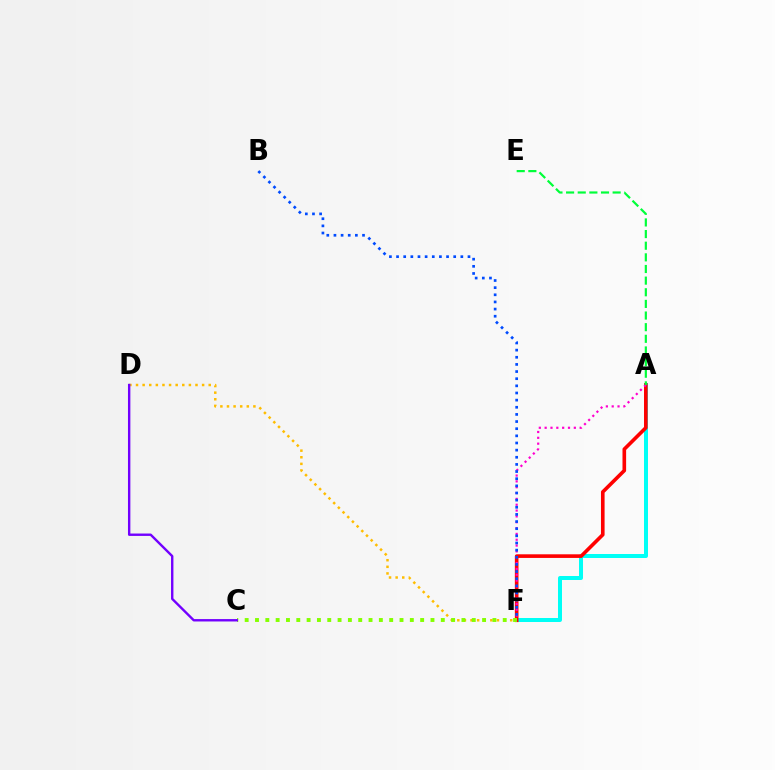{('A', 'F'): [{'color': '#00fff6', 'line_style': 'solid', 'thickness': 2.88}, {'color': '#ff0000', 'line_style': 'solid', 'thickness': 2.61}, {'color': '#ff00cf', 'line_style': 'dotted', 'thickness': 1.59}], ('D', 'F'): [{'color': '#ffbd00', 'line_style': 'dotted', 'thickness': 1.8}], ('C', 'F'): [{'color': '#84ff00', 'line_style': 'dotted', 'thickness': 2.8}], ('B', 'F'): [{'color': '#004bff', 'line_style': 'dotted', 'thickness': 1.94}], ('C', 'D'): [{'color': '#7200ff', 'line_style': 'solid', 'thickness': 1.72}], ('A', 'E'): [{'color': '#00ff39', 'line_style': 'dashed', 'thickness': 1.58}]}